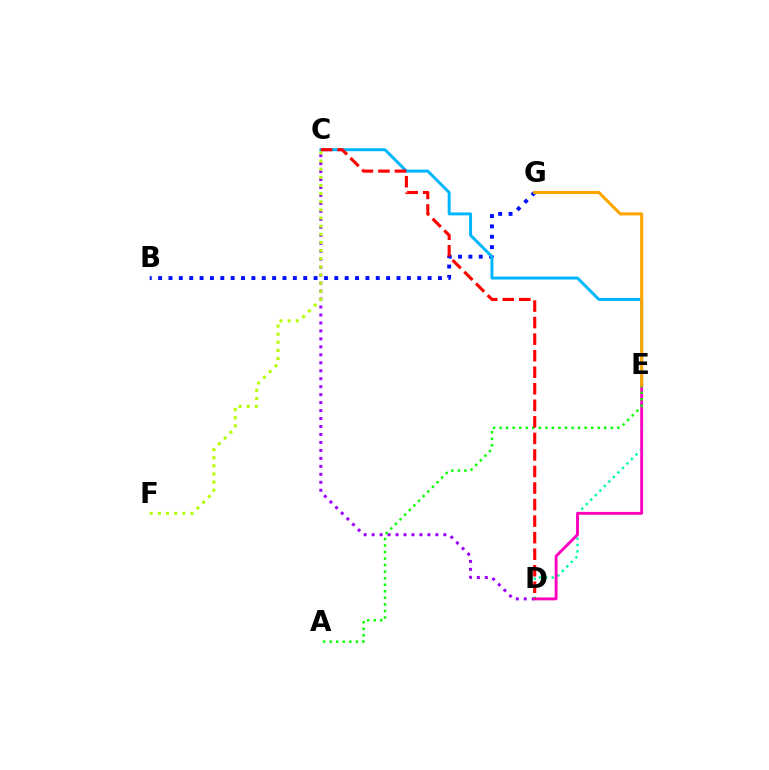{('C', 'D'): [{'color': '#9b00ff', 'line_style': 'dotted', 'thickness': 2.16}, {'color': '#ff0000', 'line_style': 'dashed', 'thickness': 2.25}], ('B', 'G'): [{'color': '#0010ff', 'line_style': 'dotted', 'thickness': 2.82}], ('C', 'E'): [{'color': '#00b5ff', 'line_style': 'solid', 'thickness': 2.13}], ('D', 'E'): [{'color': '#00ff9d', 'line_style': 'dotted', 'thickness': 1.74}, {'color': '#ff00bd', 'line_style': 'solid', 'thickness': 2.06}], ('A', 'E'): [{'color': '#08ff00', 'line_style': 'dotted', 'thickness': 1.78}], ('E', 'G'): [{'color': '#ffa500', 'line_style': 'solid', 'thickness': 2.21}], ('C', 'F'): [{'color': '#b3ff00', 'line_style': 'dotted', 'thickness': 2.21}]}